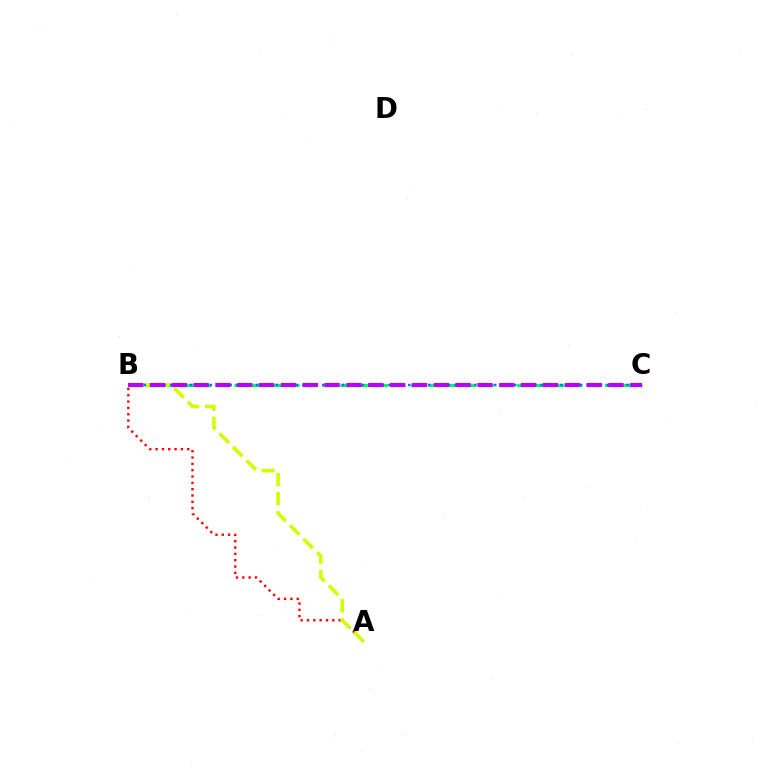{('B', 'C'): [{'color': '#00ff5c', 'line_style': 'dashed', 'thickness': 2.4}, {'color': '#0074ff', 'line_style': 'dotted', 'thickness': 1.8}, {'color': '#b900ff', 'line_style': 'dashed', 'thickness': 2.97}], ('A', 'B'): [{'color': '#ff0000', 'line_style': 'dotted', 'thickness': 1.72}, {'color': '#d1ff00', 'line_style': 'dashed', 'thickness': 2.59}]}